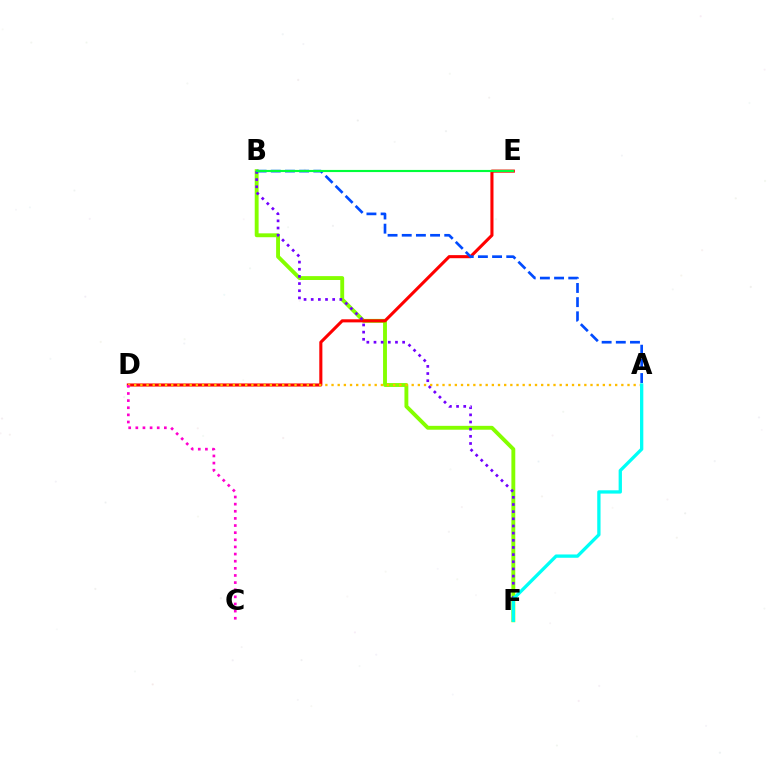{('B', 'F'): [{'color': '#84ff00', 'line_style': 'solid', 'thickness': 2.79}, {'color': '#7200ff', 'line_style': 'dotted', 'thickness': 1.94}], ('D', 'E'): [{'color': '#ff0000', 'line_style': 'solid', 'thickness': 2.22}], ('A', 'D'): [{'color': '#ffbd00', 'line_style': 'dotted', 'thickness': 1.68}], ('C', 'D'): [{'color': '#ff00cf', 'line_style': 'dotted', 'thickness': 1.94}], ('A', 'B'): [{'color': '#004bff', 'line_style': 'dashed', 'thickness': 1.93}], ('A', 'F'): [{'color': '#00fff6', 'line_style': 'solid', 'thickness': 2.38}], ('B', 'E'): [{'color': '#00ff39', 'line_style': 'solid', 'thickness': 1.54}]}